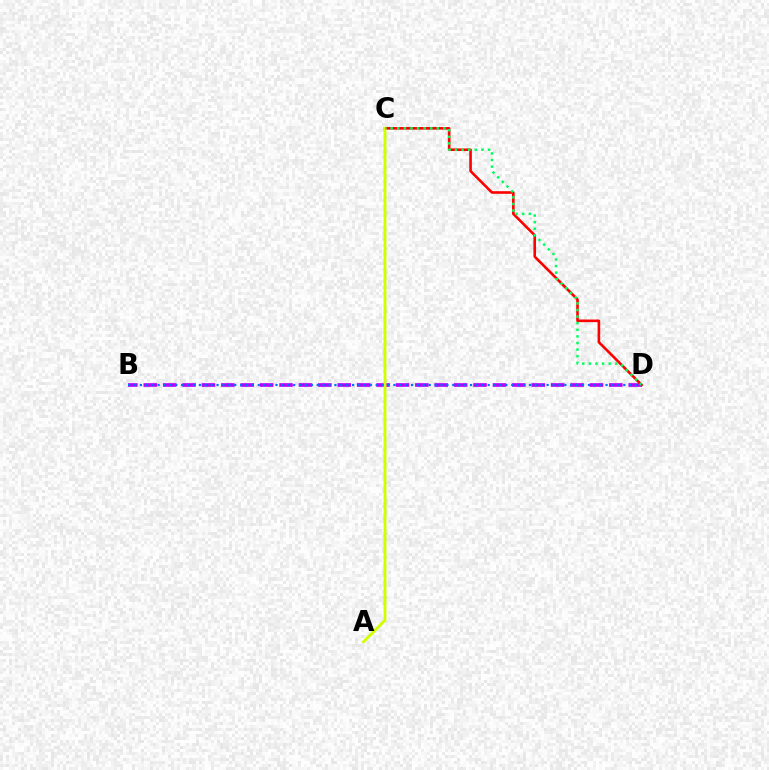{('B', 'D'): [{'color': '#b900ff', 'line_style': 'dashed', 'thickness': 2.64}, {'color': '#0074ff', 'line_style': 'dotted', 'thickness': 1.6}], ('C', 'D'): [{'color': '#ff0000', 'line_style': 'solid', 'thickness': 1.88}, {'color': '#00ff5c', 'line_style': 'dotted', 'thickness': 1.79}], ('A', 'C'): [{'color': '#d1ff00', 'line_style': 'solid', 'thickness': 2.09}]}